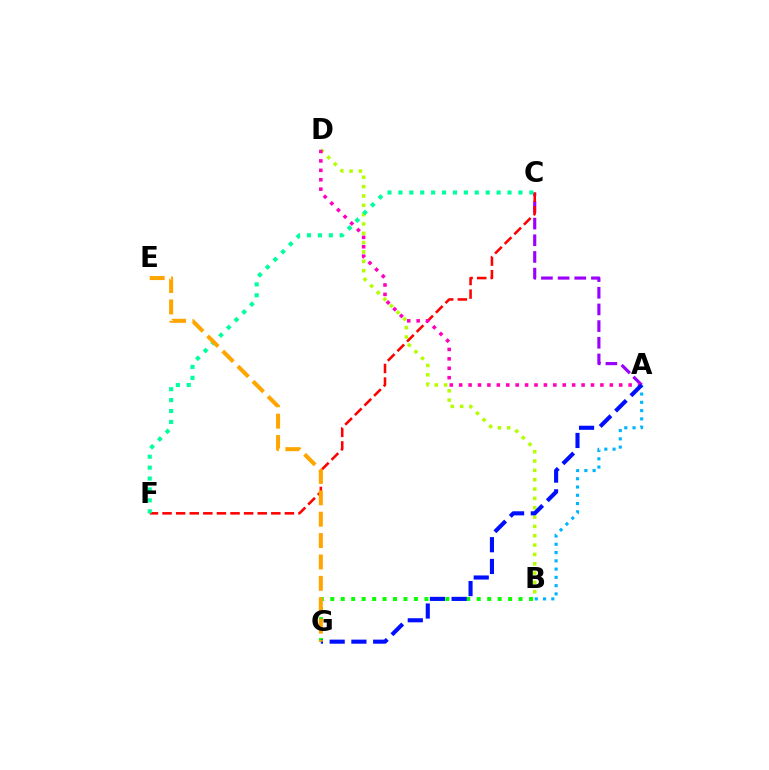{('B', 'D'): [{'color': '#b3ff00', 'line_style': 'dotted', 'thickness': 2.54}], ('A', 'C'): [{'color': '#9b00ff', 'line_style': 'dashed', 'thickness': 2.26}], ('C', 'F'): [{'color': '#ff0000', 'line_style': 'dashed', 'thickness': 1.85}, {'color': '#00ff9d', 'line_style': 'dotted', 'thickness': 2.96}], ('A', 'B'): [{'color': '#00b5ff', 'line_style': 'dotted', 'thickness': 2.25}], ('A', 'D'): [{'color': '#ff00bd', 'line_style': 'dotted', 'thickness': 2.56}], ('B', 'G'): [{'color': '#08ff00', 'line_style': 'dotted', 'thickness': 2.84}], ('A', 'G'): [{'color': '#0010ff', 'line_style': 'dashed', 'thickness': 2.95}], ('E', 'G'): [{'color': '#ffa500', 'line_style': 'dashed', 'thickness': 2.91}]}